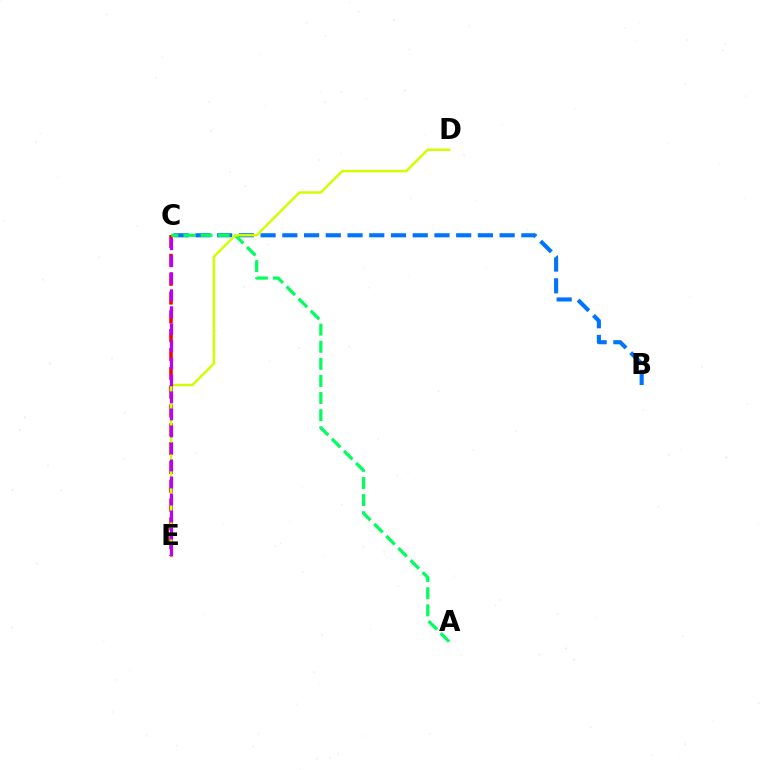{('C', 'E'): [{'color': '#ff0000', 'line_style': 'dashed', 'thickness': 2.56}, {'color': '#b900ff', 'line_style': 'dashed', 'thickness': 2.31}], ('B', 'C'): [{'color': '#0074ff', 'line_style': 'dashed', 'thickness': 2.95}], ('A', 'C'): [{'color': '#00ff5c', 'line_style': 'dashed', 'thickness': 2.32}], ('D', 'E'): [{'color': '#d1ff00', 'line_style': 'solid', 'thickness': 1.78}]}